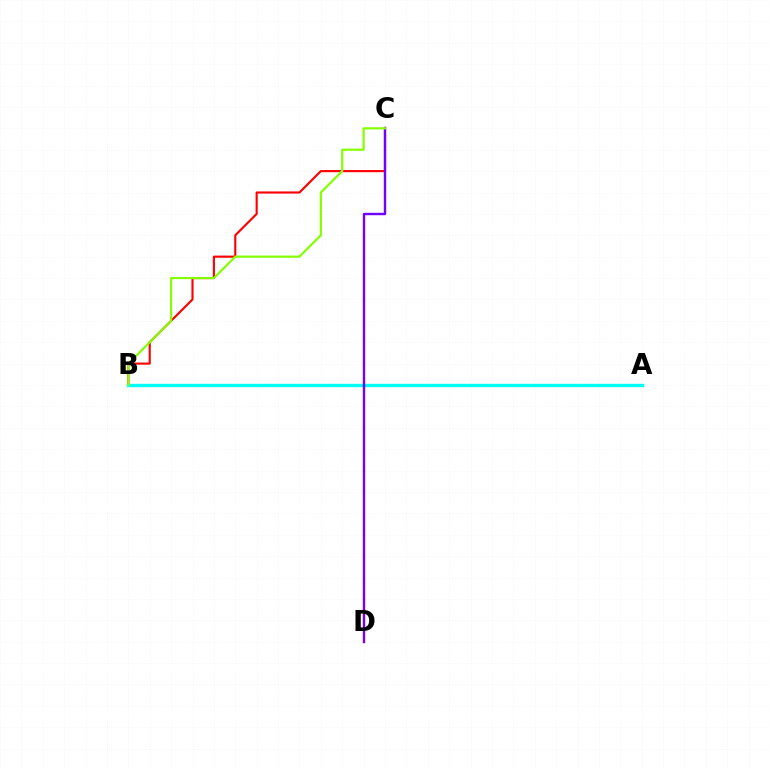{('B', 'C'): [{'color': '#ff0000', 'line_style': 'solid', 'thickness': 1.54}, {'color': '#84ff00', 'line_style': 'solid', 'thickness': 1.57}], ('A', 'B'): [{'color': '#00fff6', 'line_style': 'solid', 'thickness': 2.42}], ('C', 'D'): [{'color': '#7200ff', 'line_style': 'solid', 'thickness': 1.74}]}